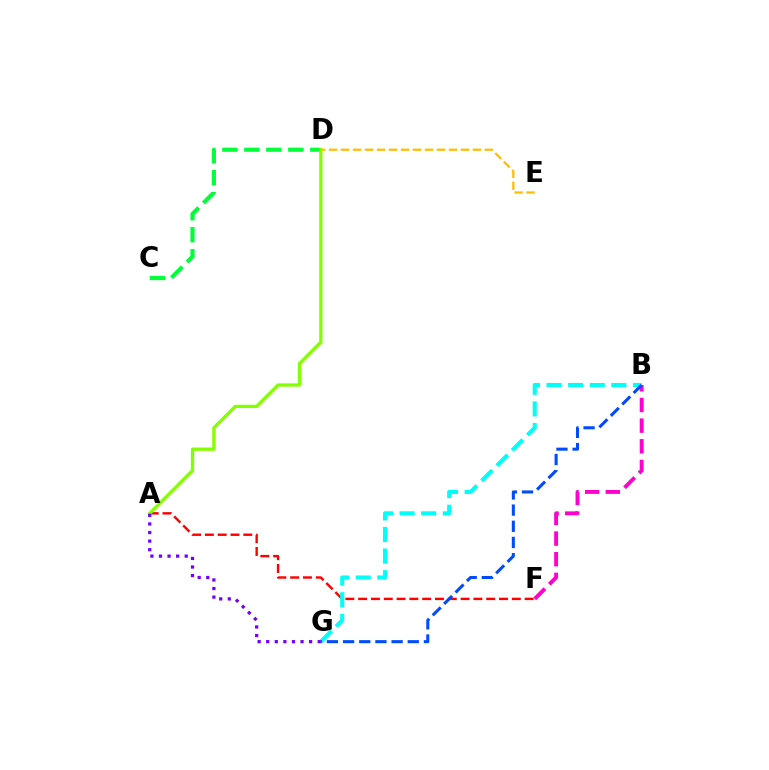{('A', 'F'): [{'color': '#ff0000', 'line_style': 'dashed', 'thickness': 1.74}], ('B', 'G'): [{'color': '#00fff6', 'line_style': 'dashed', 'thickness': 2.94}, {'color': '#004bff', 'line_style': 'dashed', 'thickness': 2.2}], ('C', 'D'): [{'color': '#00ff39', 'line_style': 'dashed', 'thickness': 2.98}], ('A', 'D'): [{'color': '#84ff00', 'line_style': 'solid', 'thickness': 2.35}], ('D', 'E'): [{'color': '#ffbd00', 'line_style': 'dashed', 'thickness': 1.63}], ('A', 'G'): [{'color': '#7200ff', 'line_style': 'dotted', 'thickness': 2.33}], ('B', 'F'): [{'color': '#ff00cf', 'line_style': 'dashed', 'thickness': 2.81}]}